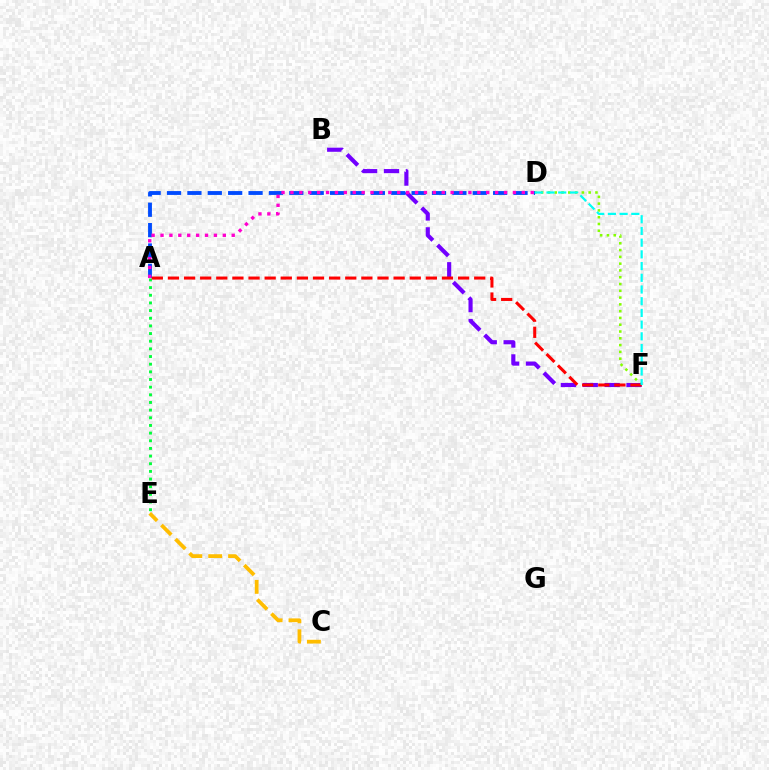{('D', 'F'): [{'color': '#84ff00', 'line_style': 'dotted', 'thickness': 1.84}, {'color': '#00fff6', 'line_style': 'dashed', 'thickness': 1.59}], ('B', 'F'): [{'color': '#7200ff', 'line_style': 'dashed', 'thickness': 2.97}], ('A', 'E'): [{'color': '#00ff39', 'line_style': 'dotted', 'thickness': 2.08}], ('A', 'D'): [{'color': '#004bff', 'line_style': 'dashed', 'thickness': 2.77}, {'color': '#ff00cf', 'line_style': 'dotted', 'thickness': 2.42}], ('A', 'F'): [{'color': '#ff0000', 'line_style': 'dashed', 'thickness': 2.19}], ('C', 'E'): [{'color': '#ffbd00', 'line_style': 'dashed', 'thickness': 2.7}]}